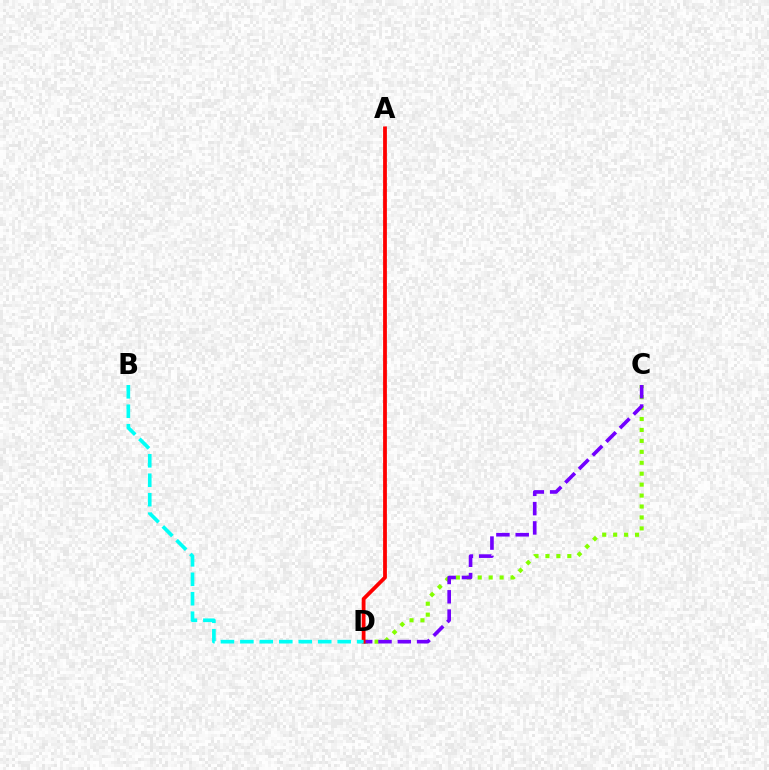{('C', 'D'): [{'color': '#84ff00', 'line_style': 'dotted', 'thickness': 2.97}, {'color': '#7200ff', 'line_style': 'dashed', 'thickness': 2.62}], ('A', 'D'): [{'color': '#ff0000', 'line_style': 'solid', 'thickness': 2.73}], ('B', 'D'): [{'color': '#00fff6', 'line_style': 'dashed', 'thickness': 2.64}]}